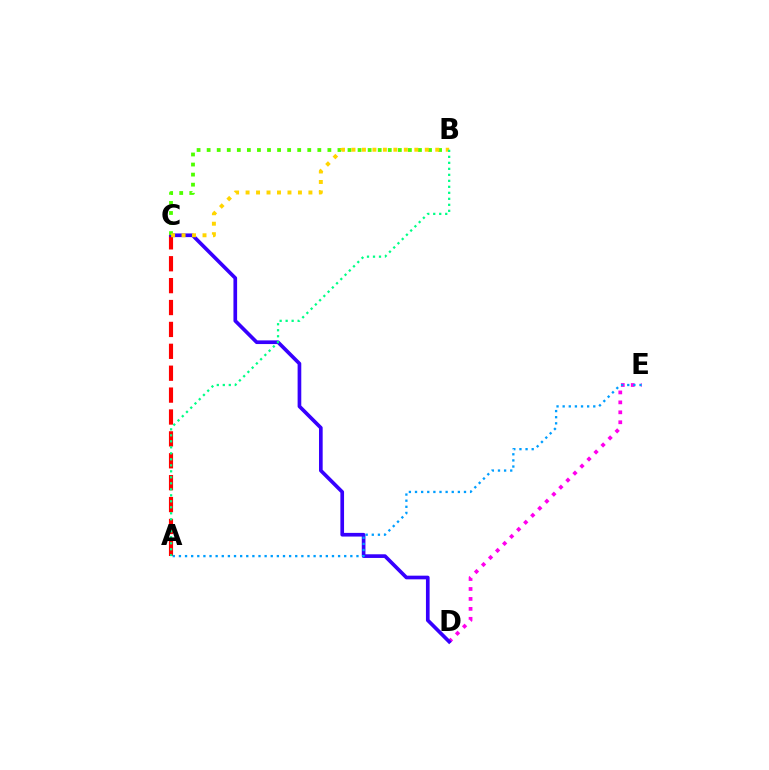{('A', 'C'): [{'color': '#ff0000', 'line_style': 'dashed', 'thickness': 2.97}], ('D', 'E'): [{'color': '#ff00ed', 'line_style': 'dotted', 'thickness': 2.7}], ('C', 'D'): [{'color': '#3700ff', 'line_style': 'solid', 'thickness': 2.64}], ('A', 'E'): [{'color': '#009eff', 'line_style': 'dotted', 'thickness': 1.66}], ('B', 'C'): [{'color': '#4fff00', 'line_style': 'dotted', 'thickness': 2.73}, {'color': '#ffd500', 'line_style': 'dotted', 'thickness': 2.85}], ('A', 'B'): [{'color': '#00ff86', 'line_style': 'dotted', 'thickness': 1.63}]}